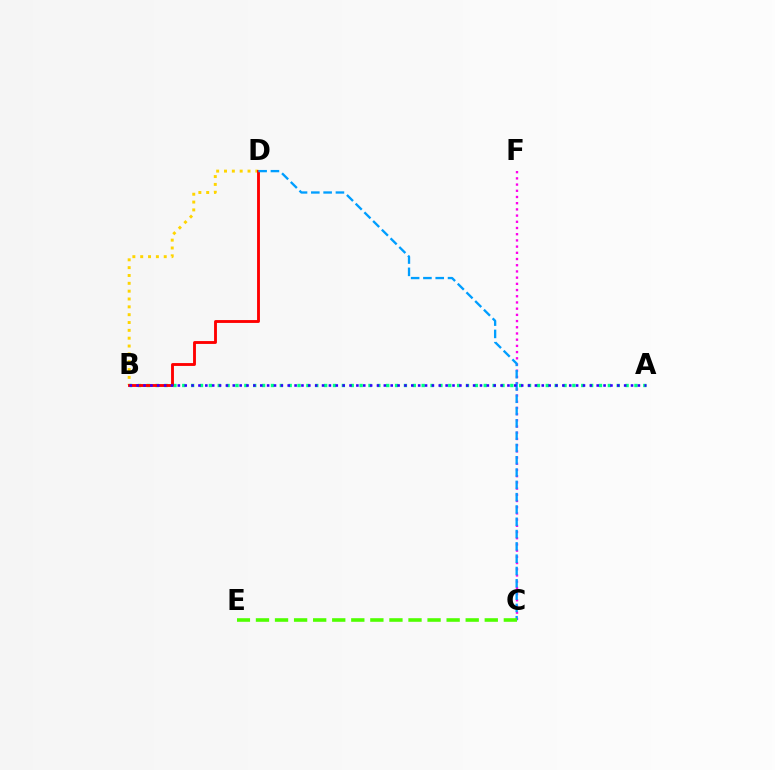{('A', 'B'): [{'color': '#00ff86', 'line_style': 'dotted', 'thickness': 2.41}, {'color': '#3700ff', 'line_style': 'dotted', 'thickness': 1.87}], ('B', 'D'): [{'color': '#ffd500', 'line_style': 'dotted', 'thickness': 2.13}, {'color': '#ff0000', 'line_style': 'solid', 'thickness': 2.06}], ('C', 'F'): [{'color': '#ff00ed', 'line_style': 'dotted', 'thickness': 1.69}], ('C', 'D'): [{'color': '#009eff', 'line_style': 'dashed', 'thickness': 1.67}], ('C', 'E'): [{'color': '#4fff00', 'line_style': 'dashed', 'thickness': 2.59}]}